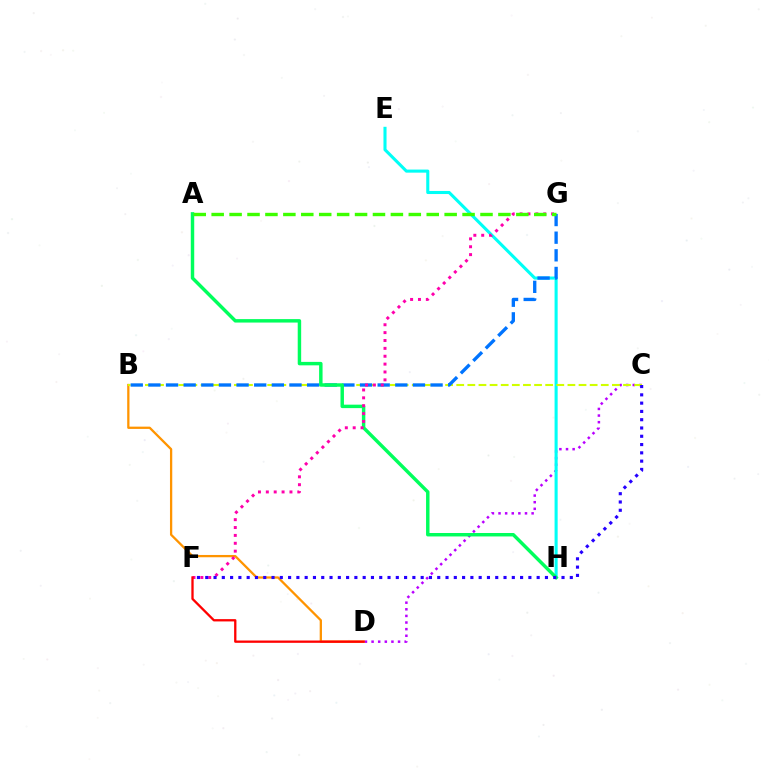{('B', 'D'): [{'color': '#ff9400', 'line_style': 'solid', 'thickness': 1.64}], ('C', 'D'): [{'color': '#b900ff', 'line_style': 'dotted', 'thickness': 1.8}], ('E', 'H'): [{'color': '#00fff6', 'line_style': 'solid', 'thickness': 2.22}], ('B', 'C'): [{'color': '#d1ff00', 'line_style': 'dashed', 'thickness': 1.51}], ('B', 'G'): [{'color': '#0074ff', 'line_style': 'dashed', 'thickness': 2.4}], ('A', 'H'): [{'color': '#00ff5c', 'line_style': 'solid', 'thickness': 2.48}], ('F', 'G'): [{'color': '#ff00ac', 'line_style': 'dotted', 'thickness': 2.14}], ('C', 'F'): [{'color': '#2500ff', 'line_style': 'dotted', 'thickness': 2.25}], ('A', 'G'): [{'color': '#3dff00', 'line_style': 'dashed', 'thickness': 2.43}], ('D', 'F'): [{'color': '#ff0000', 'line_style': 'solid', 'thickness': 1.66}]}